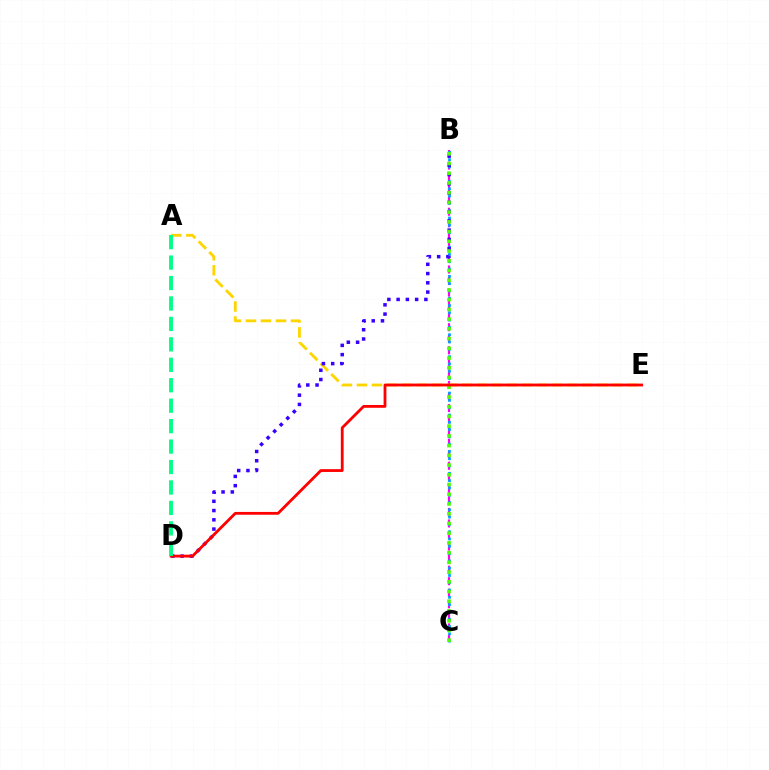{('B', 'C'): [{'color': '#ff00ed', 'line_style': 'dashed', 'thickness': 1.57}, {'color': '#009eff', 'line_style': 'dotted', 'thickness': 1.98}, {'color': '#4fff00', 'line_style': 'dotted', 'thickness': 2.64}], ('A', 'E'): [{'color': '#ffd500', 'line_style': 'dashed', 'thickness': 2.04}], ('B', 'D'): [{'color': '#3700ff', 'line_style': 'dotted', 'thickness': 2.52}], ('D', 'E'): [{'color': '#ff0000', 'line_style': 'solid', 'thickness': 2.02}], ('A', 'D'): [{'color': '#00ff86', 'line_style': 'dashed', 'thickness': 2.78}]}